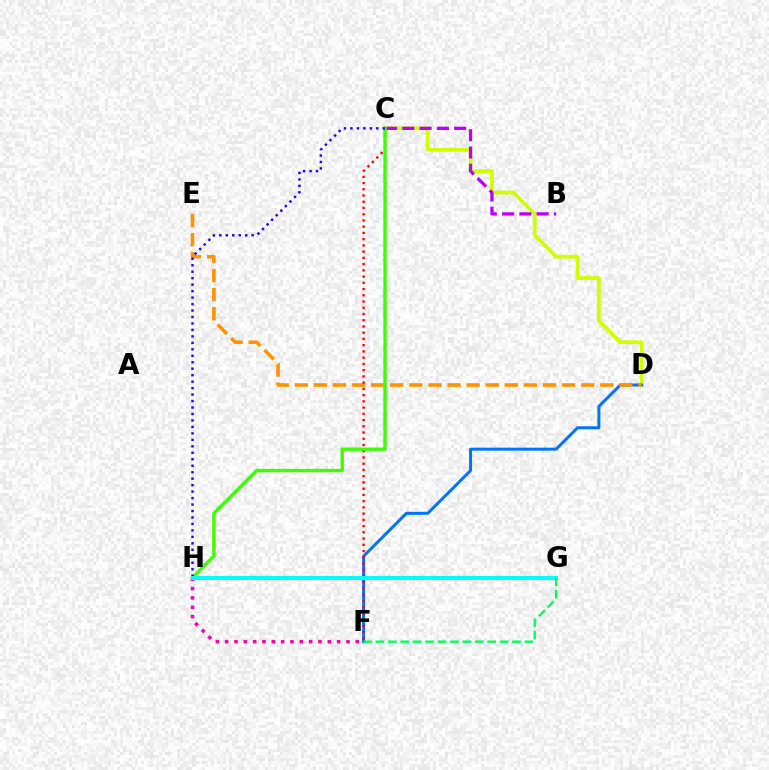{('F', 'H'): [{'color': '#ff00ac', 'line_style': 'dotted', 'thickness': 2.54}], ('C', 'D'): [{'color': '#d1ff00', 'line_style': 'solid', 'thickness': 2.72}], ('D', 'F'): [{'color': '#0074ff', 'line_style': 'solid', 'thickness': 2.15}], ('D', 'E'): [{'color': '#ff9400', 'line_style': 'dashed', 'thickness': 2.59}], ('C', 'F'): [{'color': '#ff0000', 'line_style': 'dotted', 'thickness': 1.69}], ('B', 'C'): [{'color': '#b900ff', 'line_style': 'dashed', 'thickness': 2.35}], ('C', 'H'): [{'color': '#3dff00', 'line_style': 'solid', 'thickness': 2.41}, {'color': '#2500ff', 'line_style': 'dotted', 'thickness': 1.76}], ('G', 'H'): [{'color': '#00fff6', 'line_style': 'solid', 'thickness': 2.9}], ('F', 'G'): [{'color': '#00ff5c', 'line_style': 'dashed', 'thickness': 1.69}]}